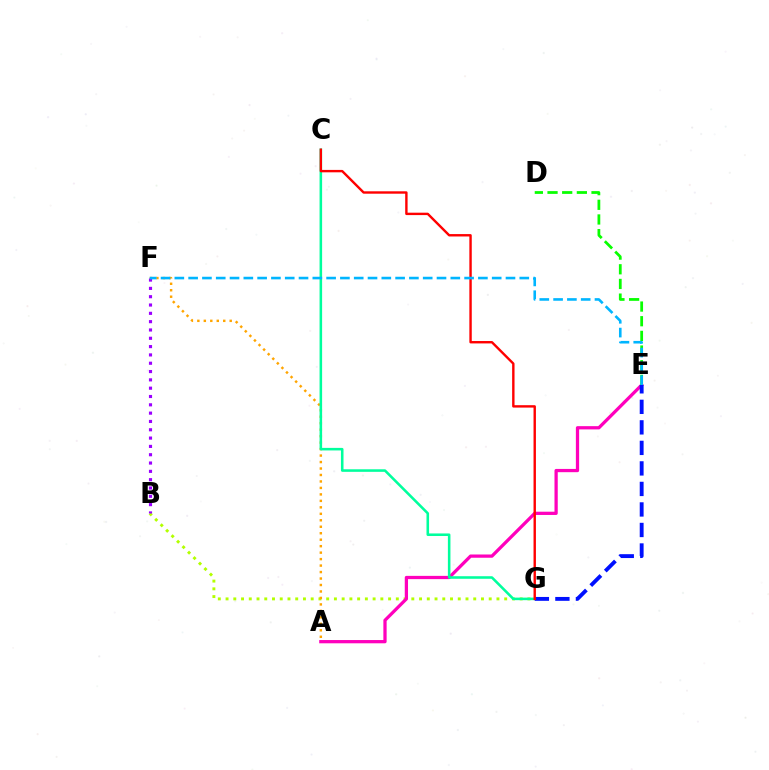{('B', 'G'): [{'color': '#b3ff00', 'line_style': 'dotted', 'thickness': 2.1}], ('A', 'E'): [{'color': '#ff00bd', 'line_style': 'solid', 'thickness': 2.34}], ('A', 'F'): [{'color': '#ffa500', 'line_style': 'dotted', 'thickness': 1.76}], ('C', 'G'): [{'color': '#00ff9d', 'line_style': 'solid', 'thickness': 1.84}, {'color': '#ff0000', 'line_style': 'solid', 'thickness': 1.73}], ('E', 'G'): [{'color': '#0010ff', 'line_style': 'dashed', 'thickness': 2.79}], ('D', 'E'): [{'color': '#08ff00', 'line_style': 'dashed', 'thickness': 1.99}], ('B', 'F'): [{'color': '#9b00ff', 'line_style': 'dotted', 'thickness': 2.26}], ('E', 'F'): [{'color': '#00b5ff', 'line_style': 'dashed', 'thickness': 1.87}]}